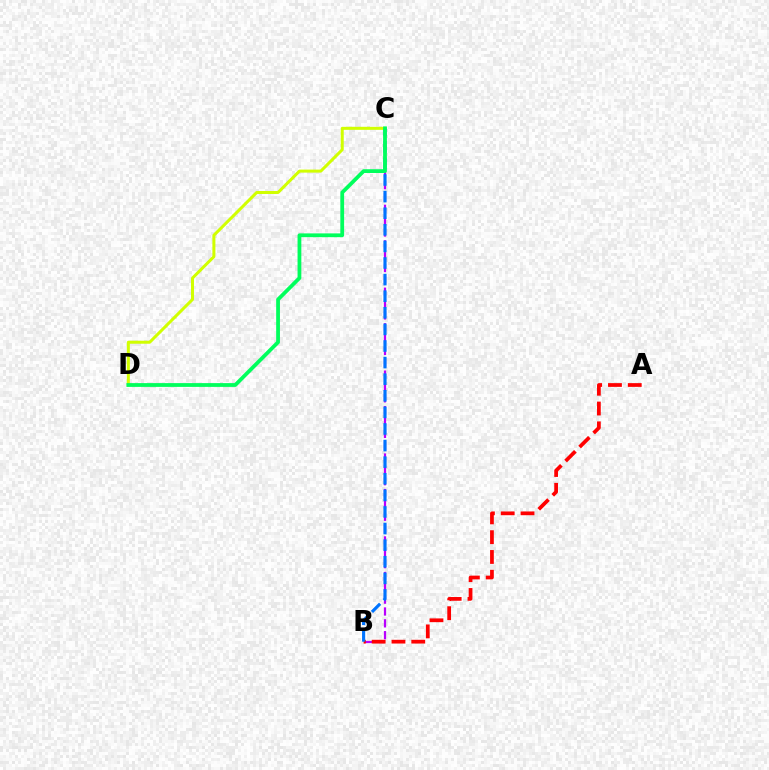{('B', 'C'): [{'color': '#b900ff', 'line_style': 'dashed', 'thickness': 1.61}, {'color': '#0074ff', 'line_style': 'dashed', 'thickness': 2.25}], ('A', 'B'): [{'color': '#ff0000', 'line_style': 'dashed', 'thickness': 2.69}], ('C', 'D'): [{'color': '#d1ff00', 'line_style': 'solid', 'thickness': 2.17}, {'color': '#00ff5c', 'line_style': 'solid', 'thickness': 2.72}]}